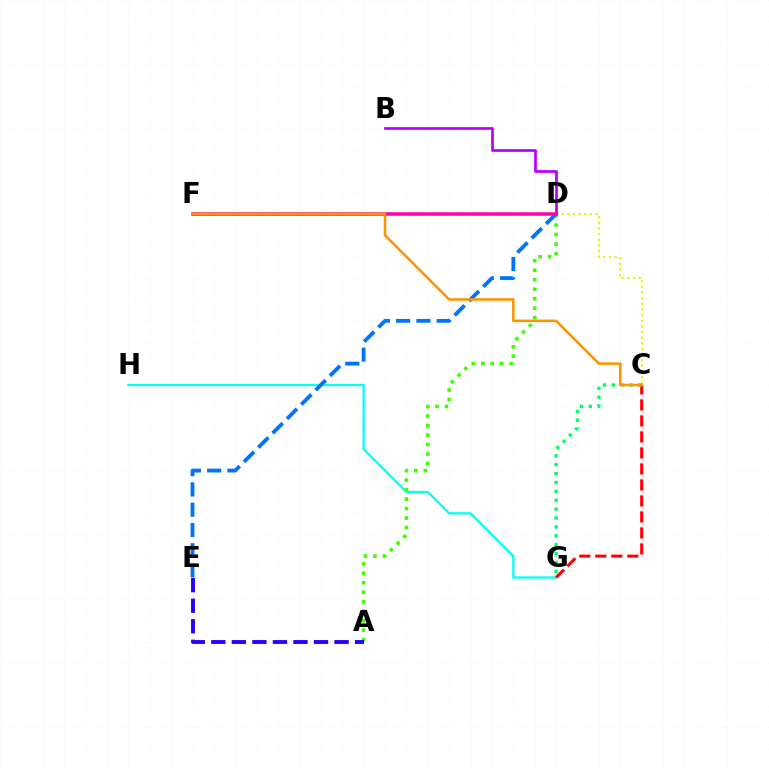{('G', 'H'): [{'color': '#00fff6', 'line_style': 'solid', 'thickness': 1.63}], ('A', 'D'): [{'color': '#3dff00', 'line_style': 'dotted', 'thickness': 2.58}], ('C', 'G'): [{'color': '#ff0000', 'line_style': 'dashed', 'thickness': 2.17}, {'color': '#00ff5c', 'line_style': 'dotted', 'thickness': 2.41}], ('C', 'D'): [{'color': '#d1ff00', 'line_style': 'dotted', 'thickness': 1.53}], ('B', 'D'): [{'color': '#b900ff', 'line_style': 'solid', 'thickness': 1.96}], ('D', 'E'): [{'color': '#0074ff', 'line_style': 'dashed', 'thickness': 2.75}], ('D', 'F'): [{'color': '#ff00ac', 'line_style': 'solid', 'thickness': 2.54}], ('A', 'E'): [{'color': '#2500ff', 'line_style': 'dashed', 'thickness': 2.79}], ('C', 'F'): [{'color': '#ff9400', 'line_style': 'solid', 'thickness': 1.84}]}